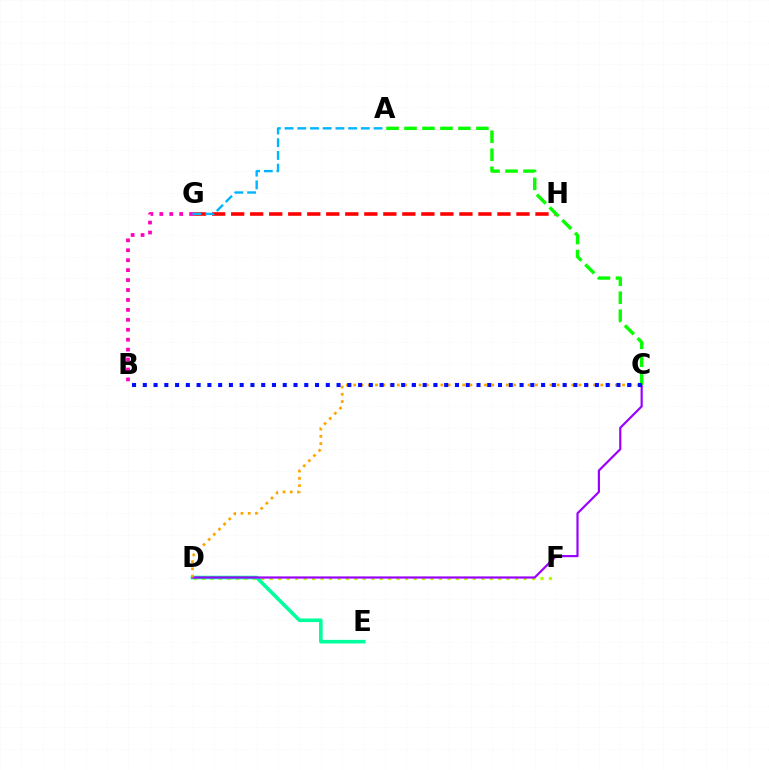{('G', 'H'): [{'color': '#ff0000', 'line_style': 'dashed', 'thickness': 2.58}], ('D', 'F'): [{'color': '#b3ff00', 'line_style': 'dotted', 'thickness': 2.3}], ('D', 'E'): [{'color': '#00ff9d', 'line_style': 'solid', 'thickness': 2.59}], ('C', 'D'): [{'color': '#9b00ff', 'line_style': 'solid', 'thickness': 1.57}, {'color': '#ffa500', 'line_style': 'dotted', 'thickness': 1.97}], ('A', 'C'): [{'color': '#08ff00', 'line_style': 'dashed', 'thickness': 2.44}], ('B', 'C'): [{'color': '#0010ff', 'line_style': 'dotted', 'thickness': 2.92}], ('B', 'G'): [{'color': '#ff00bd', 'line_style': 'dotted', 'thickness': 2.7}], ('A', 'G'): [{'color': '#00b5ff', 'line_style': 'dashed', 'thickness': 1.73}]}